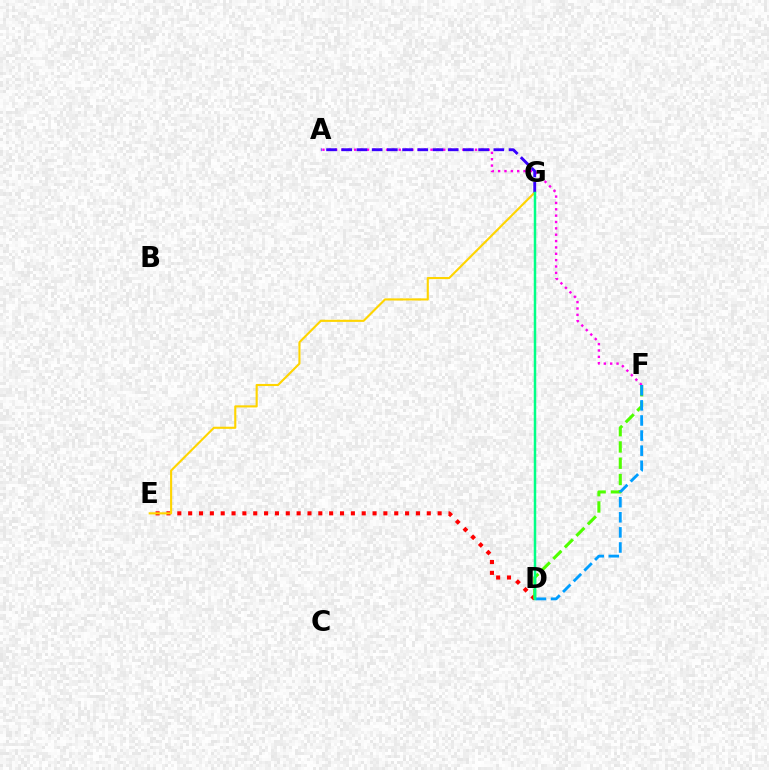{('D', 'E'): [{'color': '#ff0000', 'line_style': 'dotted', 'thickness': 2.95}], ('A', 'F'): [{'color': '#ff00ed', 'line_style': 'dotted', 'thickness': 1.73}], ('D', 'F'): [{'color': '#4fff00', 'line_style': 'dashed', 'thickness': 2.21}, {'color': '#009eff', 'line_style': 'dashed', 'thickness': 2.05}], ('E', 'G'): [{'color': '#ffd500', 'line_style': 'solid', 'thickness': 1.53}], ('A', 'G'): [{'color': '#3700ff', 'line_style': 'dashed', 'thickness': 2.07}], ('D', 'G'): [{'color': '#00ff86', 'line_style': 'solid', 'thickness': 1.79}]}